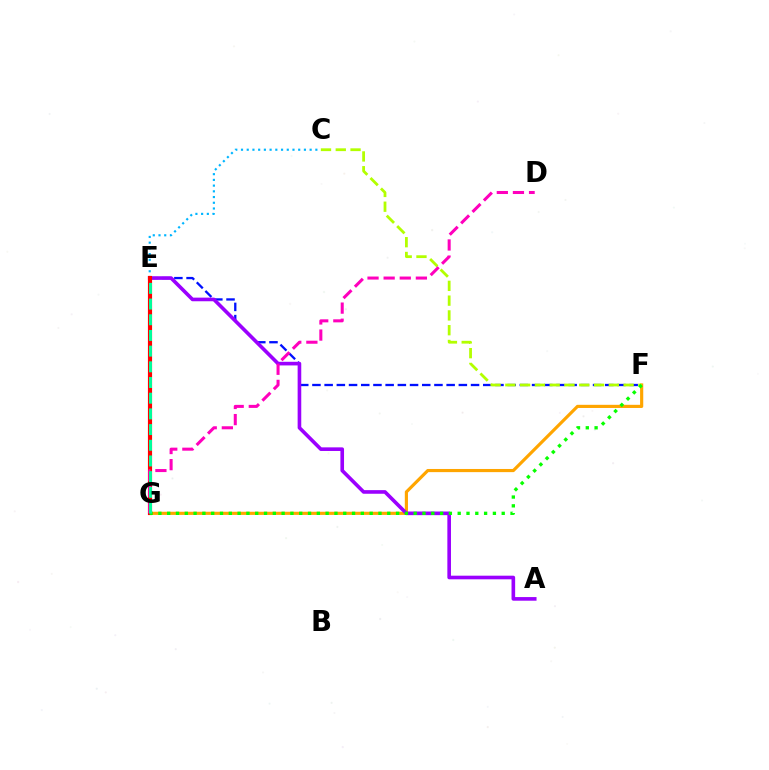{('F', 'G'): [{'color': '#ffa500', 'line_style': 'solid', 'thickness': 2.27}, {'color': '#08ff00', 'line_style': 'dotted', 'thickness': 2.39}], ('E', 'F'): [{'color': '#0010ff', 'line_style': 'dashed', 'thickness': 1.66}], ('C', 'E'): [{'color': '#00b5ff', 'line_style': 'dotted', 'thickness': 1.55}], ('C', 'F'): [{'color': '#b3ff00', 'line_style': 'dashed', 'thickness': 2.01}], ('A', 'E'): [{'color': '#9b00ff', 'line_style': 'solid', 'thickness': 2.61}], ('E', 'G'): [{'color': '#ff0000', 'line_style': 'solid', 'thickness': 2.99}, {'color': '#00ff9d', 'line_style': 'dashed', 'thickness': 2.13}], ('D', 'G'): [{'color': '#ff00bd', 'line_style': 'dashed', 'thickness': 2.19}]}